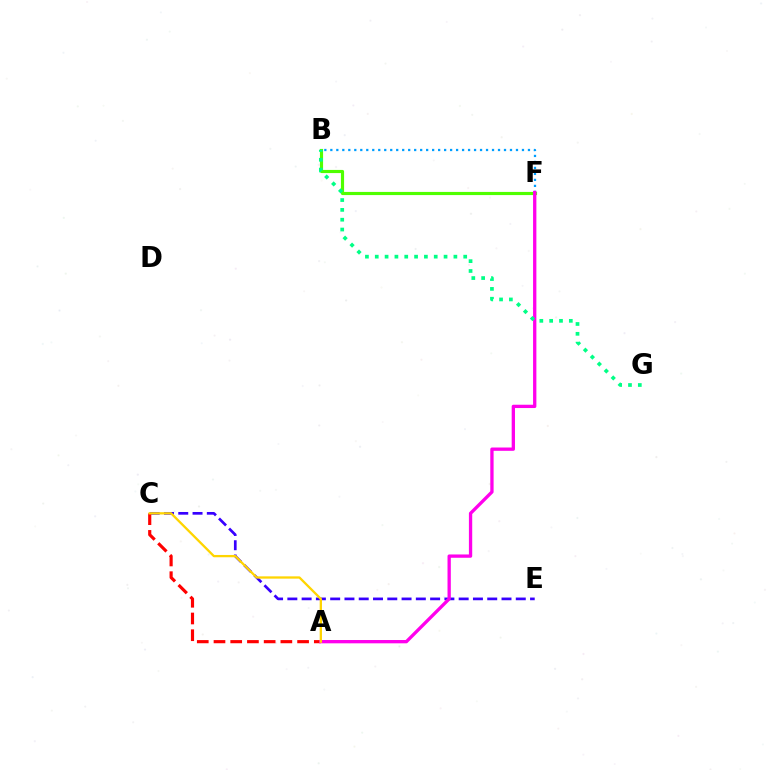{('C', 'E'): [{'color': '#3700ff', 'line_style': 'dashed', 'thickness': 1.94}], ('B', 'F'): [{'color': '#4fff00', 'line_style': 'solid', 'thickness': 2.27}, {'color': '#009eff', 'line_style': 'dotted', 'thickness': 1.63}], ('A', 'C'): [{'color': '#ff0000', 'line_style': 'dashed', 'thickness': 2.27}, {'color': '#ffd500', 'line_style': 'solid', 'thickness': 1.65}], ('A', 'F'): [{'color': '#ff00ed', 'line_style': 'solid', 'thickness': 2.38}], ('B', 'G'): [{'color': '#00ff86', 'line_style': 'dotted', 'thickness': 2.67}]}